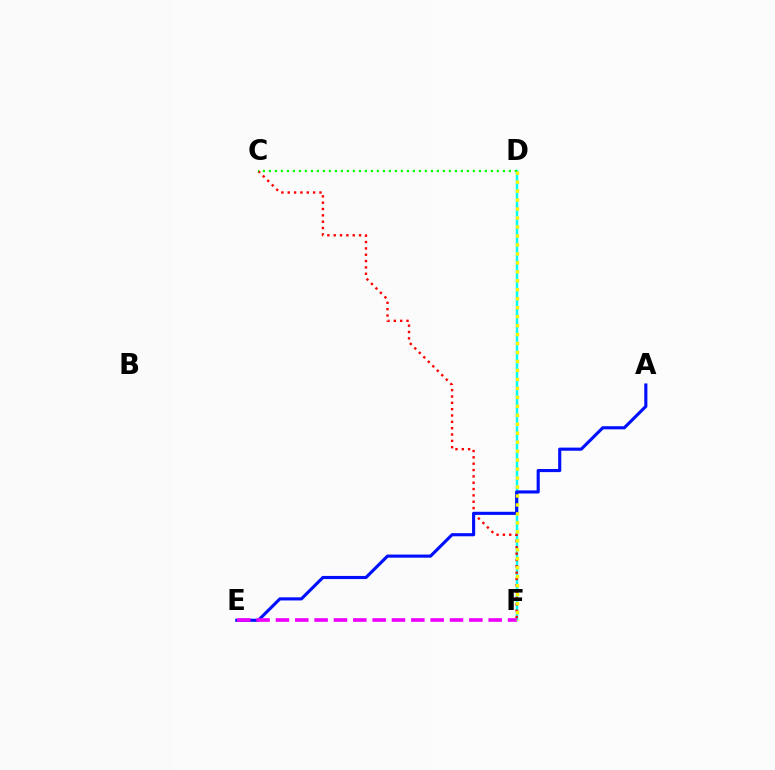{('D', 'F'): [{'color': '#00fff6', 'line_style': 'solid', 'thickness': 1.78}, {'color': '#fcf500', 'line_style': 'dotted', 'thickness': 2.44}], ('C', 'F'): [{'color': '#ff0000', 'line_style': 'dotted', 'thickness': 1.72}], ('C', 'D'): [{'color': '#08ff00', 'line_style': 'dotted', 'thickness': 1.63}], ('A', 'E'): [{'color': '#0010ff', 'line_style': 'solid', 'thickness': 2.25}], ('E', 'F'): [{'color': '#ee00ff', 'line_style': 'dashed', 'thickness': 2.63}]}